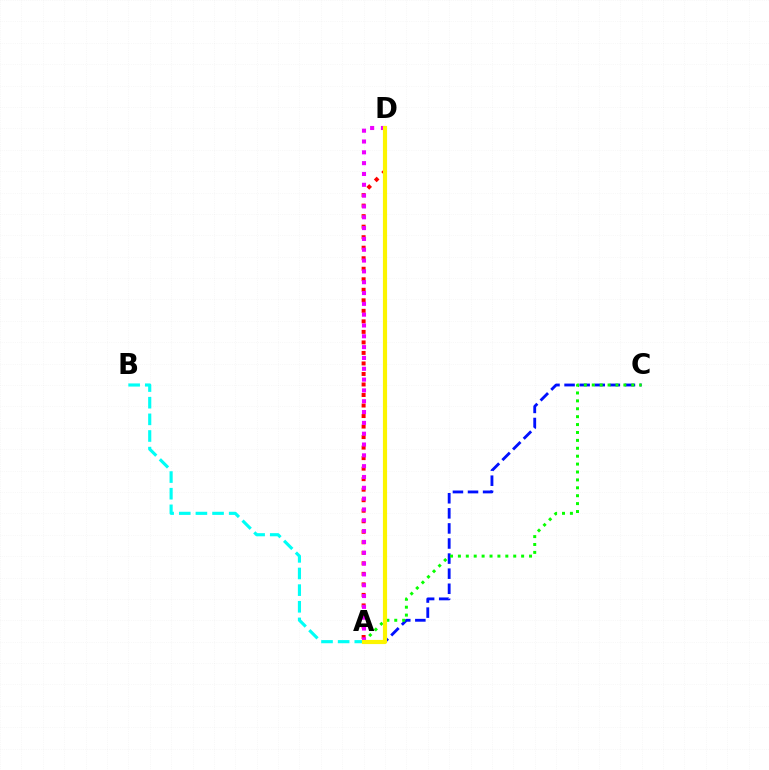{('A', 'D'): [{'color': '#ff0000', 'line_style': 'dotted', 'thickness': 2.86}, {'color': '#ee00ff', 'line_style': 'dotted', 'thickness': 2.94}, {'color': '#fcf500', 'line_style': 'solid', 'thickness': 2.99}], ('A', 'C'): [{'color': '#0010ff', 'line_style': 'dashed', 'thickness': 2.05}, {'color': '#08ff00', 'line_style': 'dotted', 'thickness': 2.15}], ('A', 'B'): [{'color': '#00fff6', 'line_style': 'dashed', 'thickness': 2.26}]}